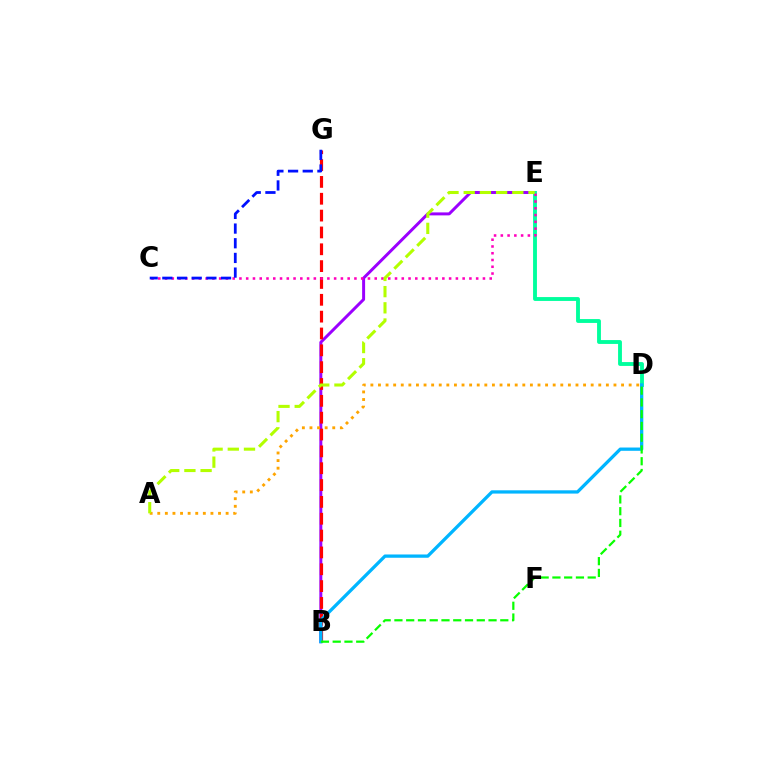{('B', 'E'): [{'color': '#9b00ff', 'line_style': 'solid', 'thickness': 2.14}], ('D', 'E'): [{'color': '#00ff9d', 'line_style': 'solid', 'thickness': 2.78}], ('A', 'D'): [{'color': '#ffa500', 'line_style': 'dotted', 'thickness': 2.06}], ('B', 'G'): [{'color': '#ff0000', 'line_style': 'dashed', 'thickness': 2.29}], ('B', 'D'): [{'color': '#00b5ff', 'line_style': 'solid', 'thickness': 2.36}, {'color': '#08ff00', 'line_style': 'dashed', 'thickness': 1.6}], ('C', 'E'): [{'color': '#ff00bd', 'line_style': 'dotted', 'thickness': 1.84}], ('A', 'E'): [{'color': '#b3ff00', 'line_style': 'dashed', 'thickness': 2.2}], ('C', 'G'): [{'color': '#0010ff', 'line_style': 'dashed', 'thickness': 1.99}]}